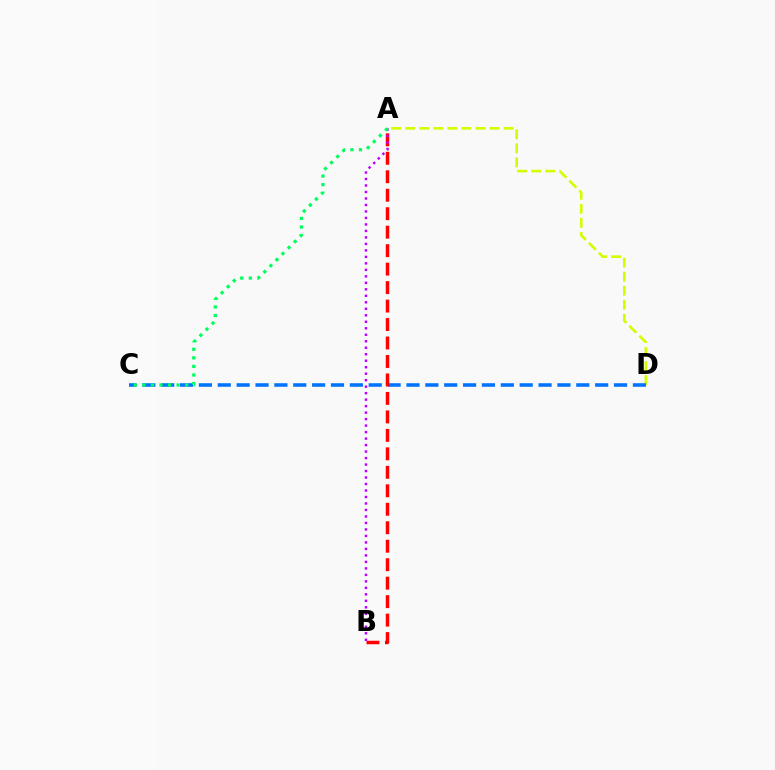{('A', 'D'): [{'color': '#d1ff00', 'line_style': 'dashed', 'thickness': 1.91}], ('C', 'D'): [{'color': '#0074ff', 'line_style': 'dashed', 'thickness': 2.56}], ('A', 'B'): [{'color': '#ff0000', 'line_style': 'dashed', 'thickness': 2.51}, {'color': '#b900ff', 'line_style': 'dotted', 'thickness': 1.76}], ('A', 'C'): [{'color': '#00ff5c', 'line_style': 'dotted', 'thickness': 2.32}]}